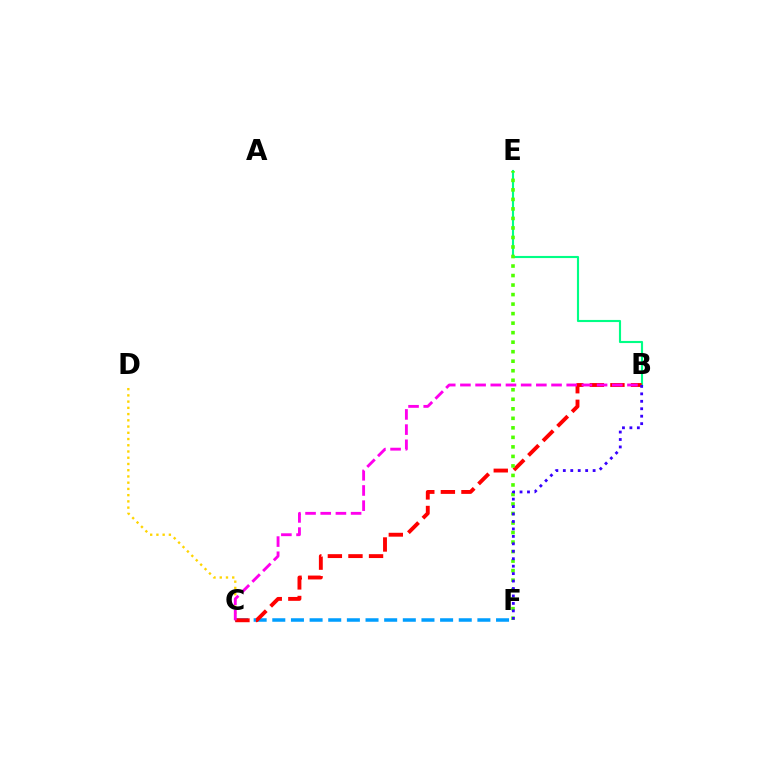{('C', 'F'): [{'color': '#009eff', 'line_style': 'dashed', 'thickness': 2.53}], ('C', 'D'): [{'color': '#ffd500', 'line_style': 'dotted', 'thickness': 1.69}], ('B', 'E'): [{'color': '#00ff86', 'line_style': 'solid', 'thickness': 1.53}], ('B', 'C'): [{'color': '#ff0000', 'line_style': 'dashed', 'thickness': 2.8}, {'color': '#ff00ed', 'line_style': 'dashed', 'thickness': 2.06}], ('E', 'F'): [{'color': '#4fff00', 'line_style': 'dotted', 'thickness': 2.59}], ('B', 'F'): [{'color': '#3700ff', 'line_style': 'dotted', 'thickness': 2.02}]}